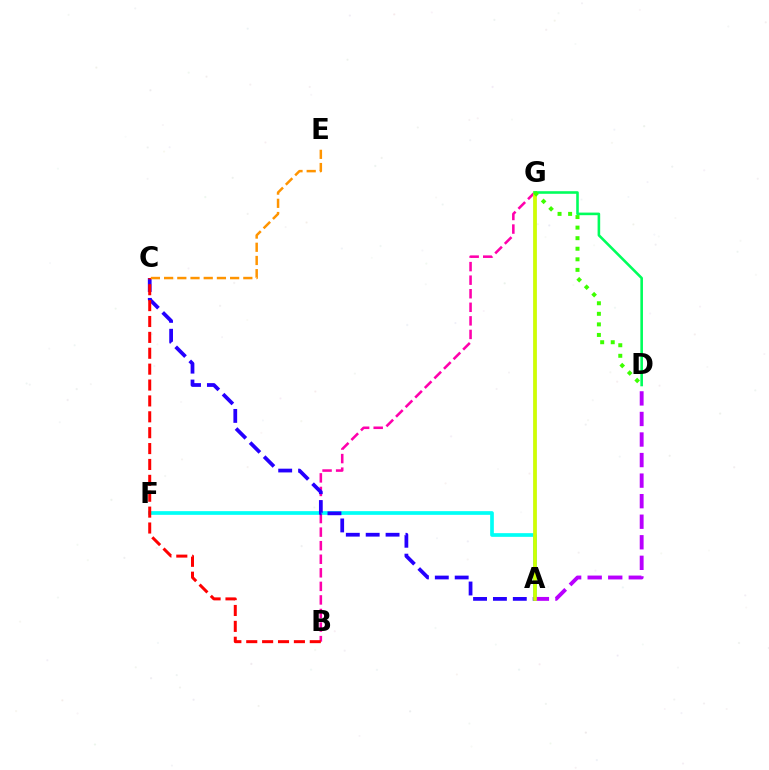{('A', 'G'): [{'color': '#0074ff', 'line_style': 'solid', 'thickness': 1.73}, {'color': '#d1ff00', 'line_style': 'solid', 'thickness': 2.65}], ('A', 'F'): [{'color': '#00fff6', 'line_style': 'solid', 'thickness': 2.65}], ('A', 'D'): [{'color': '#b900ff', 'line_style': 'dashed', 'thickness': 2.79}], ('B', 'G'): [{'color': '#ff00ac', 'line_style': 'dashed', 'thickness': 1.84}], ('A', 'C'): [{'color': '#2500ff', 'line_style': 'dashed', 'thickness': 2.7}], ('B', 'C'): [{'color': '#ff0000', 'line_style': 'dashed', 'thickness': 2.16}], ('D', 'G'): [{'color': '#00ff5c', 'line_style': 'solid', 'thickness': 1.87}, {'color': '#3dff00', 'line_style': 'dotted', 'thickness': 2.87}], ('C', 'E'): [{'color': '#ff9400', 'line_style': 'dashed', 'thickness': 1.79}]}